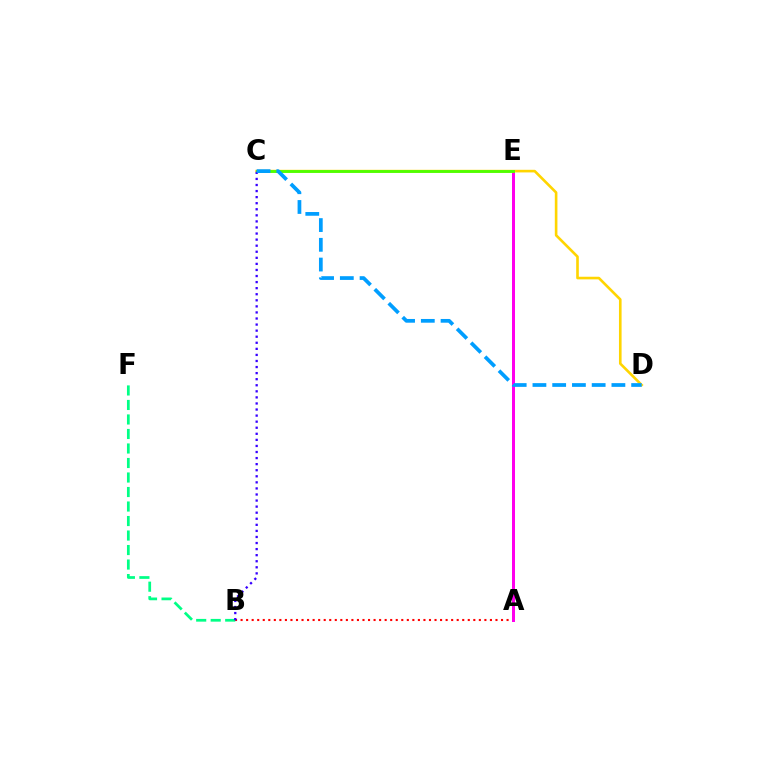{('A', 'B'): [{'color': '#ff0000', 'line_style': 'dotted', 'thickness': 1.51}], ('A', 'E'): [{'color': '#ff00ed', 'line_style': 'solid', 'thickness': 2.16}], ('B', 'F'): [{'color': '#00ff86', 'line_style': 'dashed', 'thickness': 1.97}], ('C', 'D'): [{'color': '#ffd500', 'line_style': 'solid', 'thickness': 1.89}, {'color': '#009eff', 'line_style': 'dashed', 'thickness': 2.68}], ('C', 'E'): [{'color': '#4fff00', 'line_style': 'solid', 'thickness': 2.06}], ('B', 'C'): [{'color': '#3700ff', 'line_style': 'dotted', 'thickness': 1.65}]}